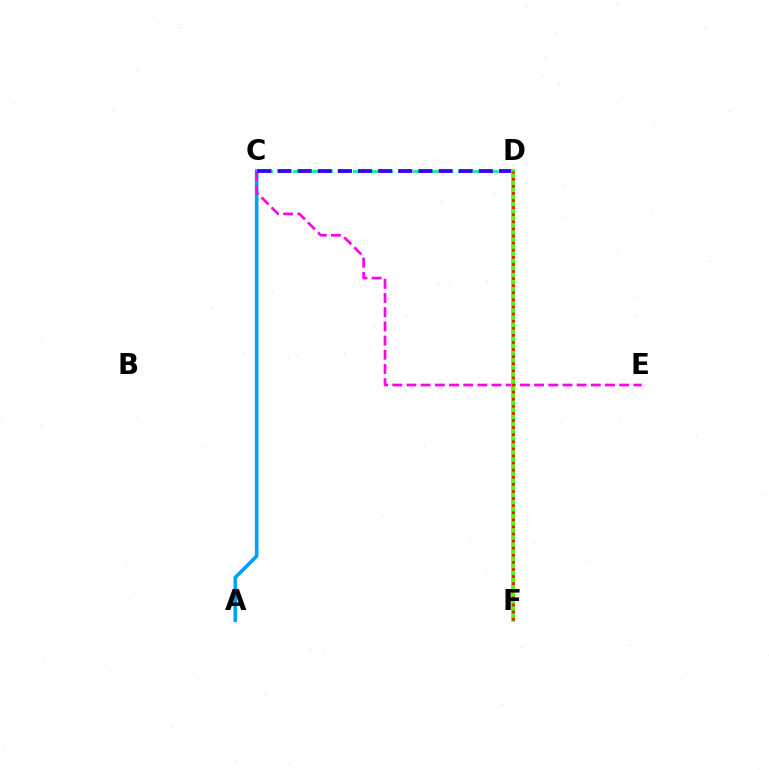{('C', 'D'): [{'color': '#00ff86', 'line_style': 'dashed', 'thickness': 2.04}, {'color': '#3700ff', 'line_style': 'dashed', 'thickness': 2.74}], ('A', 'C'): [{'color': '#009eff', 'line_style': 'solid', 'thickness': 2.58}], ('C', 'E'): [{'color': '#ff00ed', 'line_style': 'dashed', 'thickness': 1.93}], ('D', 'F'): [{'color': '#ffd500', 'line_style': 'dotted', 'thickness': 2.17}, {'color': '#4fff00', 'line_style': 'solid', 'thickness': 2.79}, {'color': '#ff0000', 'line_style': 'dotted', 'thickness': 1.93}]}